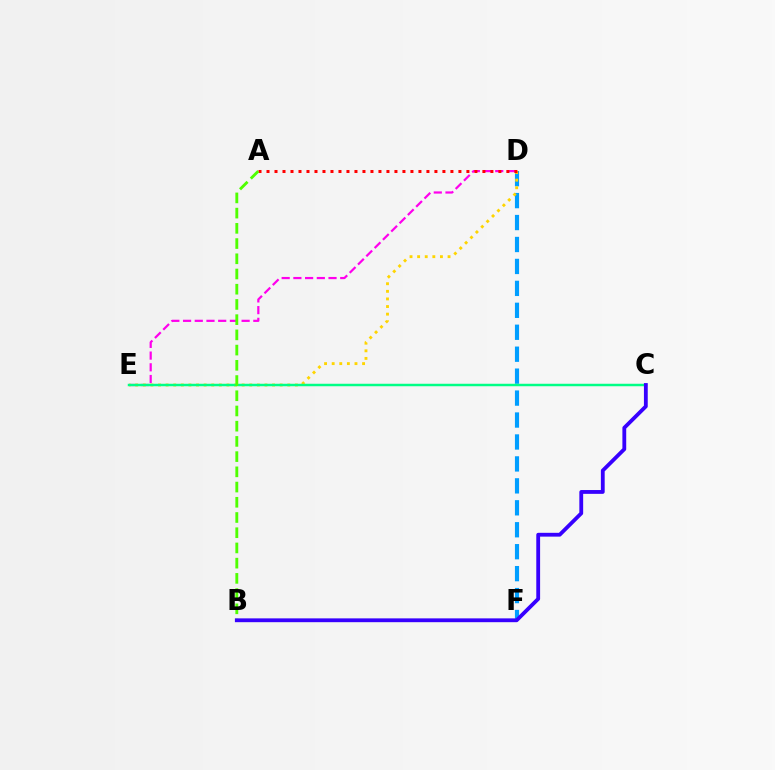{('D', 'F'): [{'color': '#009eff', 'line_style': 'dashed', 'thickness': 2.98}], ('D', 'E'): [{'color': '#ff00ed', 'line_style': 'dashed', 'thickness': 1.59}, {'color': '#ffd500', 'line_style': 'dotted', 'thickness': 2.07}], ('C', 'E'): [{'color': '#00ff86', 'line_style': 'solid', 'thickness': 1.78}], ('A', 'D'): [{'color': '#ff0000', 'line_style': 'dotted', 'thickness': 2.17}], ('A', 'B'): [{'color': '#4fff00', 'line_style': 'dashed', 'thickness': 2.07}], ('B', 'C'): [{'color': '#3700ff', 'line_style': 'solid', 'thickness': 2.74}]}